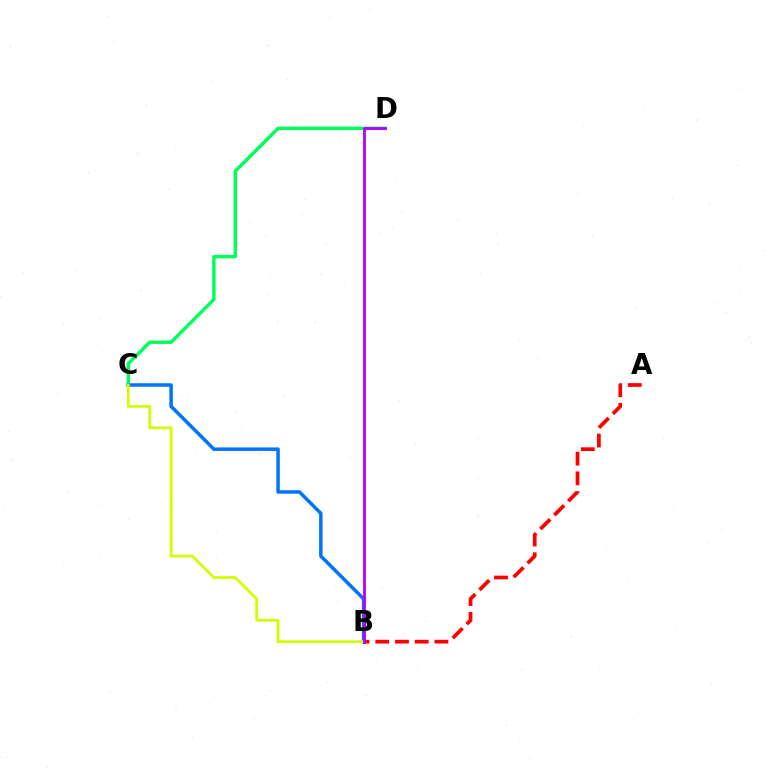{('C', 'D'): [{'color': '#00ff5c', 'line_style': 'solid', 'thickness': 2.47}], ('A', 'B'): [{'color': '#ff0000', 'line_style': 'dashed', 'thickness': 2.68}], ('B', 'C'): [{'color': '#0074ff', 'line_style': 'solid', 'thickness': 2.51}, {'color': '#d1ff00', 'line_style': 'solid', 'thickness': 1.97}], ('B', 'D'): [{'color': '#b900ff', 'line_style': 'solid', 'thickness': 2.04}]}